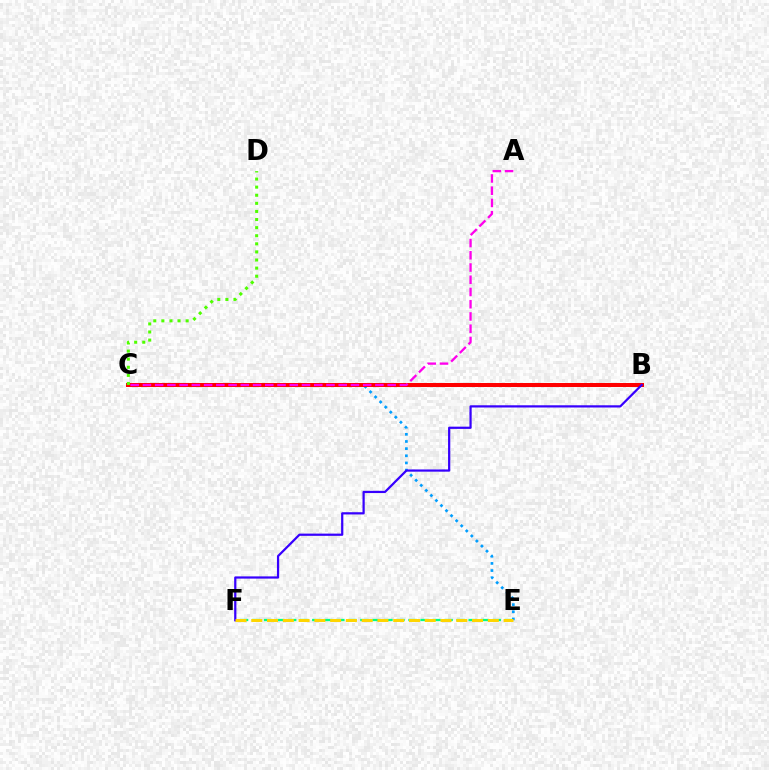{('C', 'E'): [{'color': '#009eff', 'line_style': 'dotted', 'thickness': 1.94}], ('B', 'C'): [{'color': '#ff0000', 'line_style': 'solid', 'thickness': 2.89}], ('A', 'C'): [{'color': '#ff00ed', 'line_style': 'dashed', 'thickness': 1.66}], ('C', 'D'): [{'color': '#4fff00', 'line_style': 'dotted', 'thickness': 2.2}], ('E', 'F'): [{'color': '#00ff86', 'line_style': 'dashed', 'thickness': 1.63}, {'color': '#ffd500', 'line_style': 'dashed', 'thickness': 2.14}], ('B', 'F'): [{'color': '#3700ff', 'line_style': 'solid', 'thickness': 1.6}]}